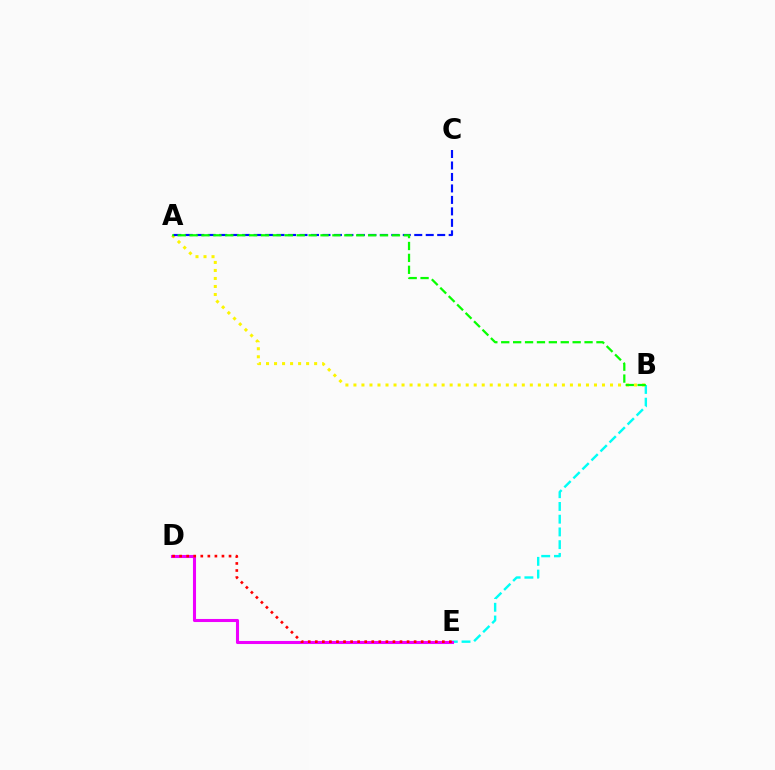{('B', 'E'): [{'color': '#00fff6', 'line_style': 'dashed', 'thickness': 1.73}], ('A', 'B'): [{'color': '#fcf500', 'line_style': 'dotted', 'thickness': 2.18}, {'color': '#08ff00', 'line_style': 'dashed', 'thickness': 1.62}], ('A', 'C'): [{'color': '#0010ff', 'line_style': 'dashed', 'thickness': 1.56}], ('D', 'E'): [{'color': '#ee00ff', 'line_style': 'solid', 'thickness': 2.21}, {'color': '#ff0000', 'line_style': 'dotted', 'thickness': 1.92}]}